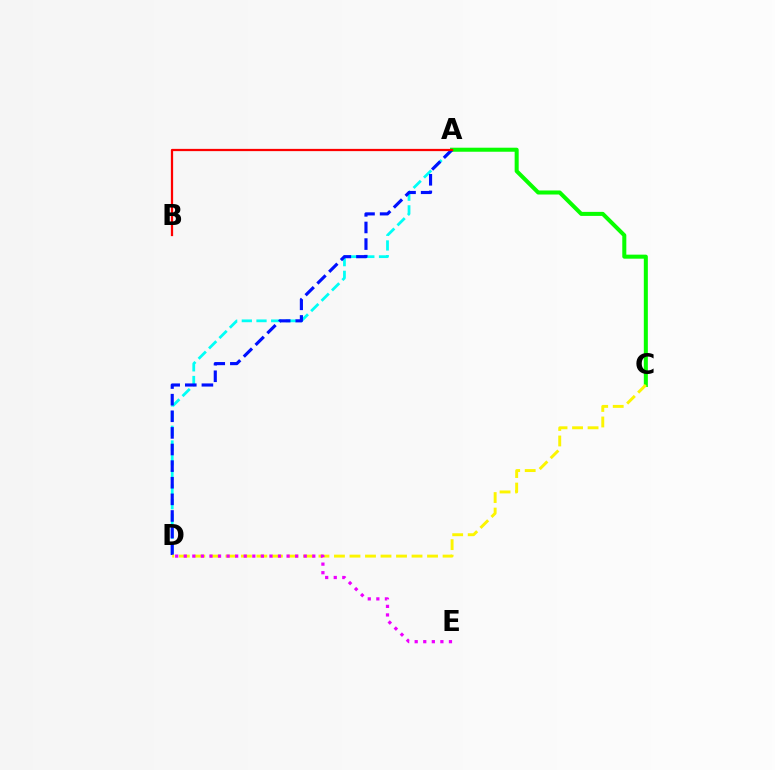{('A', 'C'): [{'color': '#08ff00', 'line_style': 'solid', 'thickness': 2.9}], ('A', 'D'): [{'color': '#00fff6', 'line_style': 'dashed', 'thickness': 2.0}, {'color': '#0010ff', 'line_style': 'dashed', 'thickness': 2.26}], ('C', 'D'): [{'color': '#fcf500', 'line_style': 'dashed', 'thickness': 2.11}], ('A', 'B'): [{'color': '#ff0000', 'line_style': 'solid', 'thickness': 1.62}], ('D', 'E'): [{'color': '#ee00ff', 'line_style': 'dotted', 'thickness': 2.33}]}